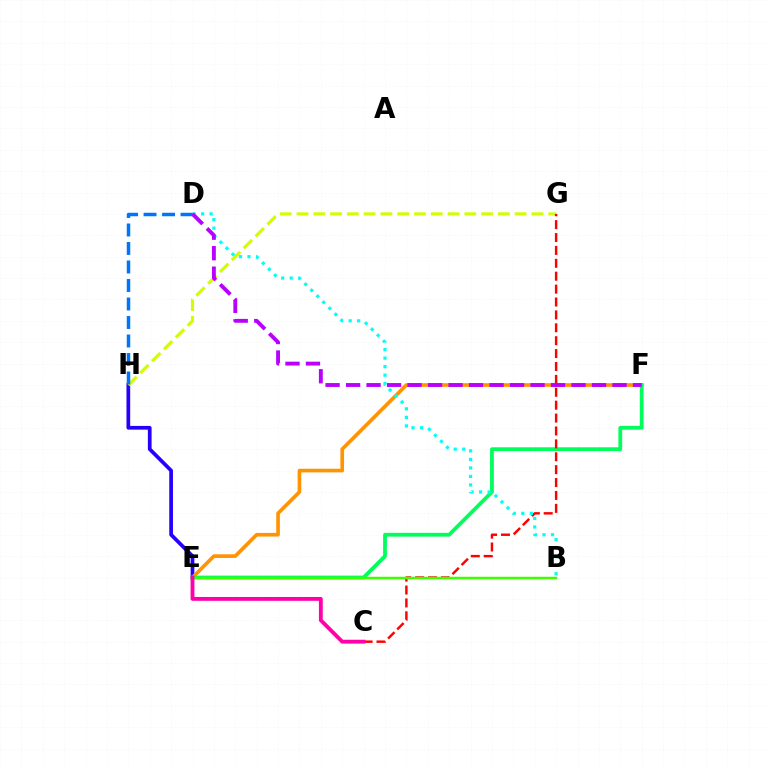{('E', 'H'): [{'color': '#2500ff', 'line_style': 'solid', 'thickness': 2.68}], ('E', 'F'): [{'color': '#ff9400', 'line_style': 'solid', 'thickness': 2.63}, {'color': '#00ff5c', 'line_style': 'solid', 'thickness': 2.72}], ('G', 'H'): [{'color': '#d1ff00', 'line_style': 'dashed', 'thickness': 2.28}], ('C', 'G'): [{'color': '#ff0000', 'line_style': 'dashed', 'thickness': 1.75}], ('B', 'E'): [{'color': '#3dff00', 'line_style': 'solid', 'thickness': 1.78}], ('C', 'E'): [{'color': '#ff00ac', 'line_style': 'solid', 'thickness': 2.77}], ('D', 'H'): [{'color': '#0074ff', 'line_style': 'dashed', 'thickness': 2.51}], ('B', 'D'): [{'color': '#00fff6', 'line_style': 'dotted', 'thickness': 2.31}], ('D', 'F'): [{'color': '#b900ff', 'line_style': 'dashed', 'thickness': 2.78}]}